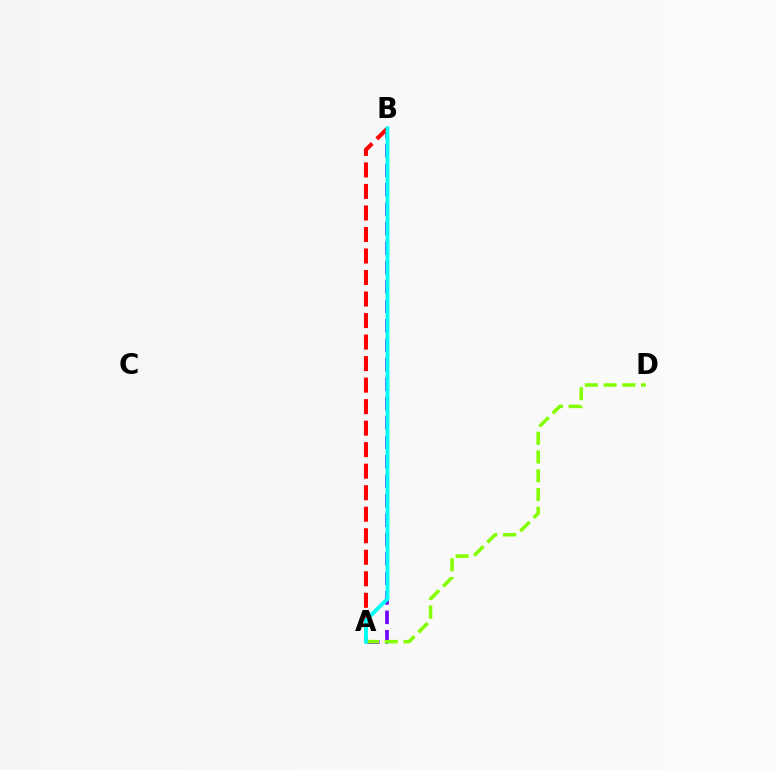{('A', 'B'): [{'color': '#7200ff', 'line_style': 'dashed', 'thickness': 2.64}, {'color': '#ff0000', 'line_style': 'dashed', 'thickness': 2.92}, {'color': '#00fff6', 'line_style': 'solid', 'thickness': 2.79}], ('A', 'D'): [{'color': '#84ff00', 'line_style': 'dashed', 'thickness': 2.55}]}